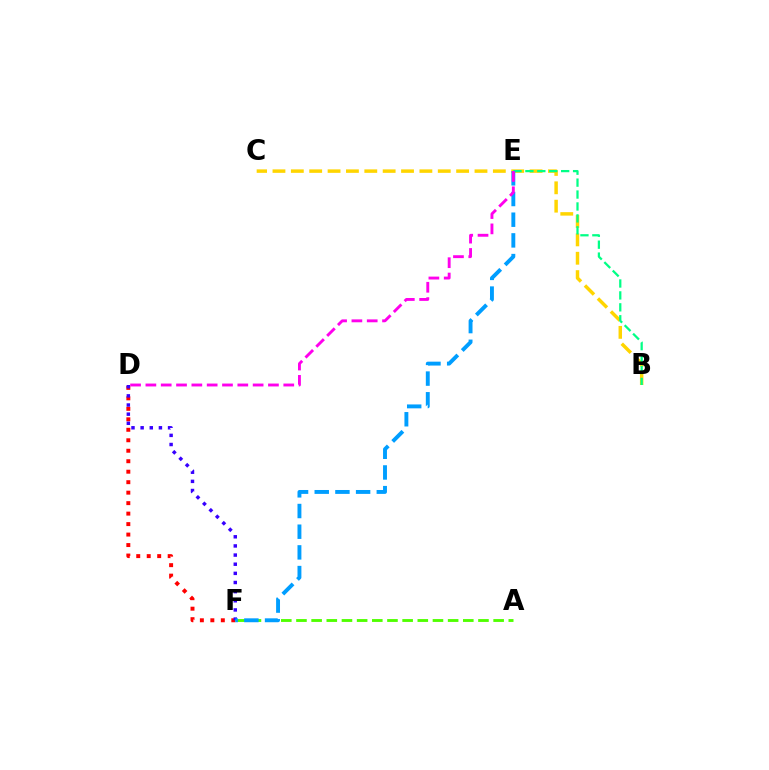{('D', 'F'): [{'color': '#ff0000', 'line_style': 'dotted', 'thickness': 2.85}, {'color': '#3700ff', 'line_style': 'dotted', 'thickness': 2.48}], ('A', 'F'): [{'color': '#4fff00', 'line_style': 'dashed', 'thickness': 2.06}], ('B', 'C'): [{'color': '#ffd500', 'line_style': 'dashed', 'thickness': 2.49}], ('B', 'E'): [{'color': '#00ff86', 'line_style': 'dashed', 'thickness': 1.62}], ('E', 'F'): [{'color': '#009eff', 'line_style': 'dashed', 'thickness': 2.81}], ('D', 'E'): [{'color': '#ff00ed', 'line_style': 'dashed', 'thickness': 2.08}]}